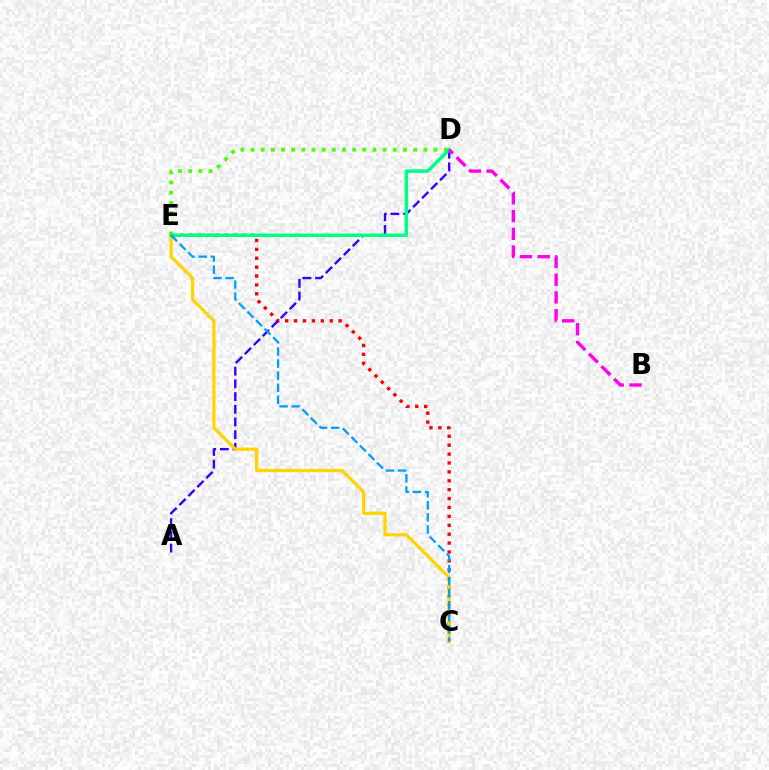{('D', 'E'): [{'color': '#4fff00', 'line_style': 'dotted', 'thickness': 2.76}, {'color': '#00ff86', 'line_style': 'solid', 'thickness': 2.52}], ('C', 'E'): [{'color': '#ff0000', 'line_style': 'dotted', 'thickness': 2.42}, {'color': '#ffd500', 'line_style': 'solid', 'thickness': 2.35}, {'color': '#009eff', 'line_style': 'dashed', 'thickness': 1.64}], ('A', 'D'): [{'color': '#3700ff', 'line_style': 'dashed', 'thickness': 1.73}], ('B', 'D'): [{'color': '#ff00ed', 'line_style': 'dashed', 'thickness': 2.41}]}